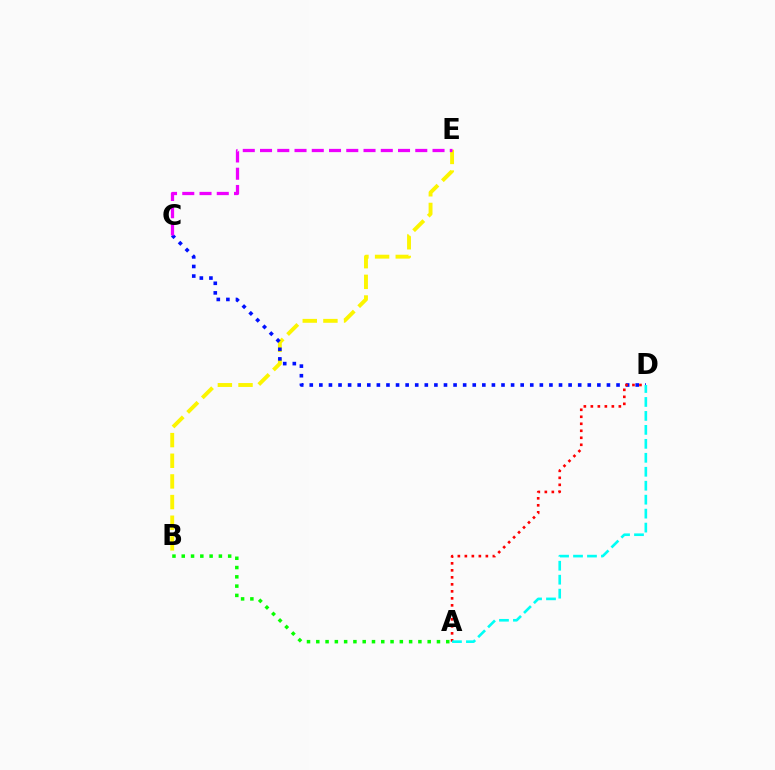{('B', 'E'): [{'color': '#fcf500', 'line_style': 'dashed', 'thickness': 2.81}], ('C', 'D'): [{'color': '#0010ff', 'line_style': 'dotted', 'thickness': 2.6}], ('A', 'D'): [{'color': '#ff0000', 'line_style': 'dotted', 'thickness': 1.9}, {'color': '#00fff6', 'line_style': 'dashed', 'thickness': 1.9}], ('A', 'B'): [{'color': '#08ff00', 'line_style': 'dotted', 'thickness': 2.52}], ('C', 'E'): [{'color': '#ee00ff', 'line_style': 'dashed', 'thickness': 2.34}]}